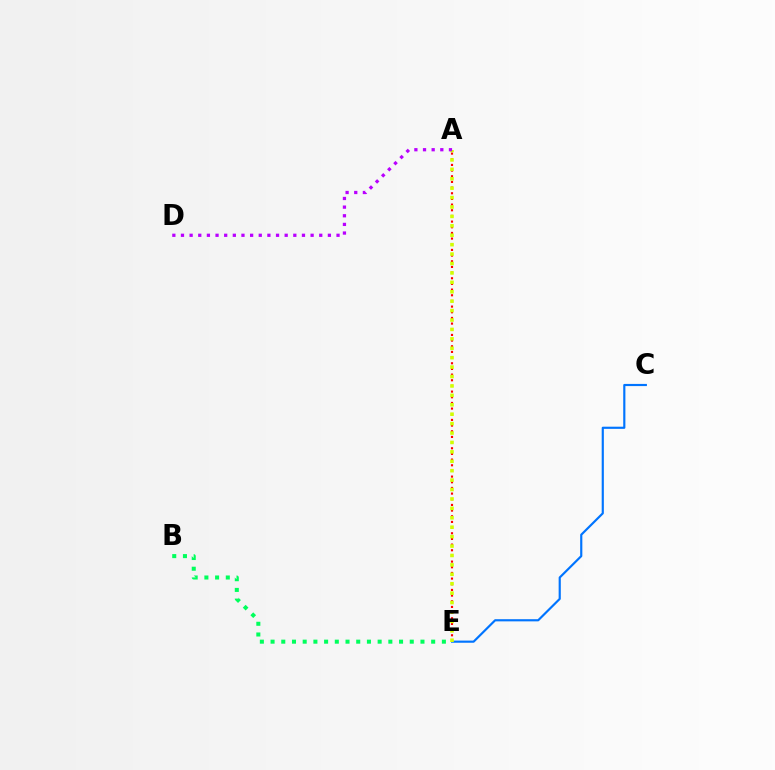{('C', 'E'): [{'color': '#0074ff', 'line_style': 'solid', 'thickness': 1.56}], ('B', 'E'): [{'color': '#00ff5c', 'line_style': 'dotted', 'thickness': 2.91}], ('A', 'E'): [{'color': '#ff0000', 'line_style': 'dotted', 'thickness': 1.54}, {'color': '#d1ff00', 'line_style': 'dotted', 'thickness': 2.56}], ('A', 'D'): [{'color': '#b900ff', 'line_style': 'dotted', 'thickness': 2.35}]}